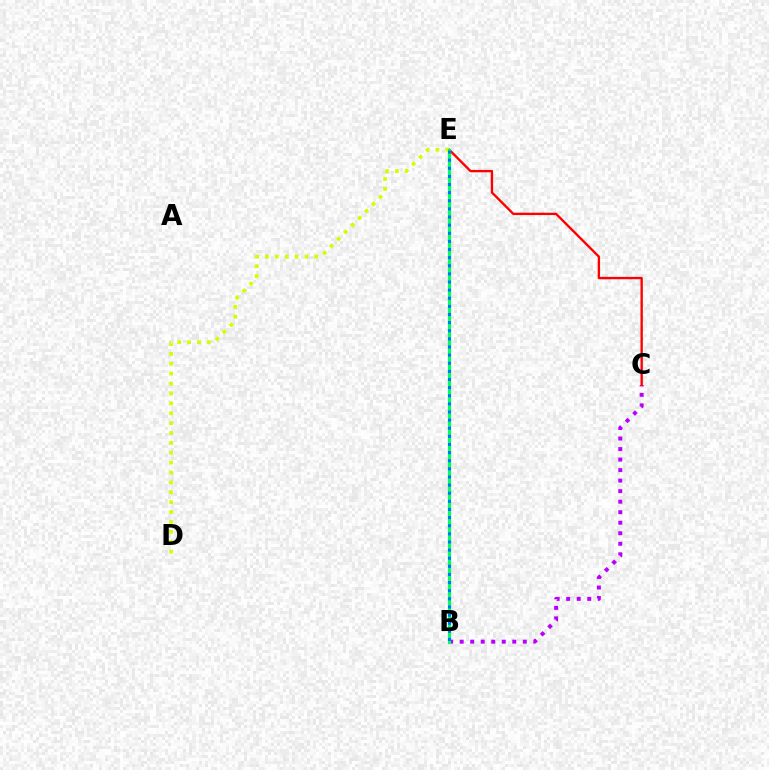{('B', 'C'): [{'color': '#b900ff', 'line_style': 'dotted', 'thickness': 2.86}], ('C', 'E'): [{'color': '#ff0000', 'line_style': 'solid', 'thickness': 1.7}], ('D', 'E'): [{'color': '#d1ff00', 'line_style': 'dotted', 'thickness': 2.69}], ('B', 'E'): [{'color': '#00ff5c', 'line_style': 'solid', 'thickness': 2.31}, {'color': '#0074ff', 'line_style': 'dotted', 'thickness': 2.21}]}